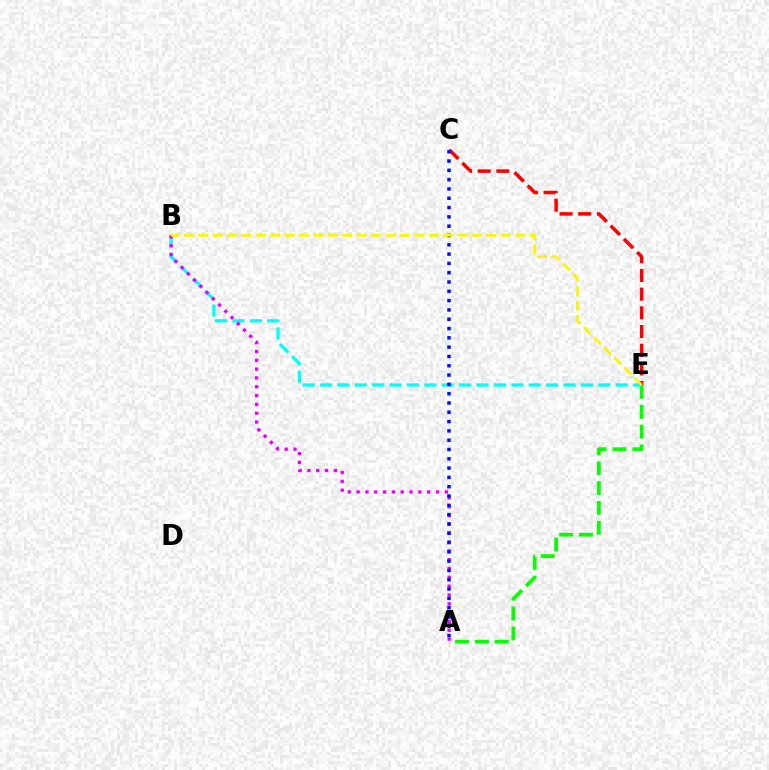{('C', 'E'): [{'color': '#ff0000', 'line_style': 'dashed', 'thickness': 2.54}], ('A', 'E'): [{'color': '#08ff00', 'line_style': 'dashed', 'thickness': 2.7}], ('B', 'E'): [{'color': '#00fff6', 'line_style': 'dashed', 'thickness': 2.36}, {'color': '#fcf500', 'line_style': 'dashed', 'thickness': 1.96}], ('A', 'B'): [{'color': '#ee00ff', 'line_style': 'dotted', 'thickness': 2.4}], ('A', 'C'): [{'color': '#0010ff', 'line_style': 'dotted', 'thickness': 2.53}]}